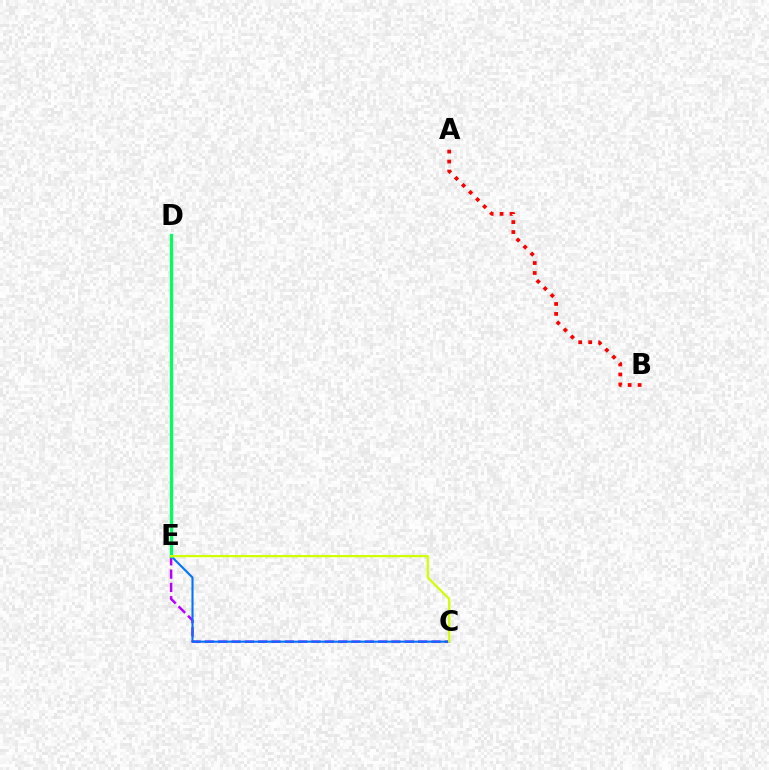{('C', 'E'): [{'color': '#b900ff', 'line_style': 'dashed', 'thickness': 1.81}, {'color': '#0074ff', 'line_style': 'solid', 'thickness': 1.52}, {'color': '#d1ff00', 'line_style': 'solid', 'thickness': 1.58}], ('D', 'E'): [{'color': '#00ff5c', 'line_style': 'solid', 'thickness': 2.35}], ('A', 'B'): [{'color': '#ff0000', 'line_style': 'dotted', 'thickness': 2.71}]}